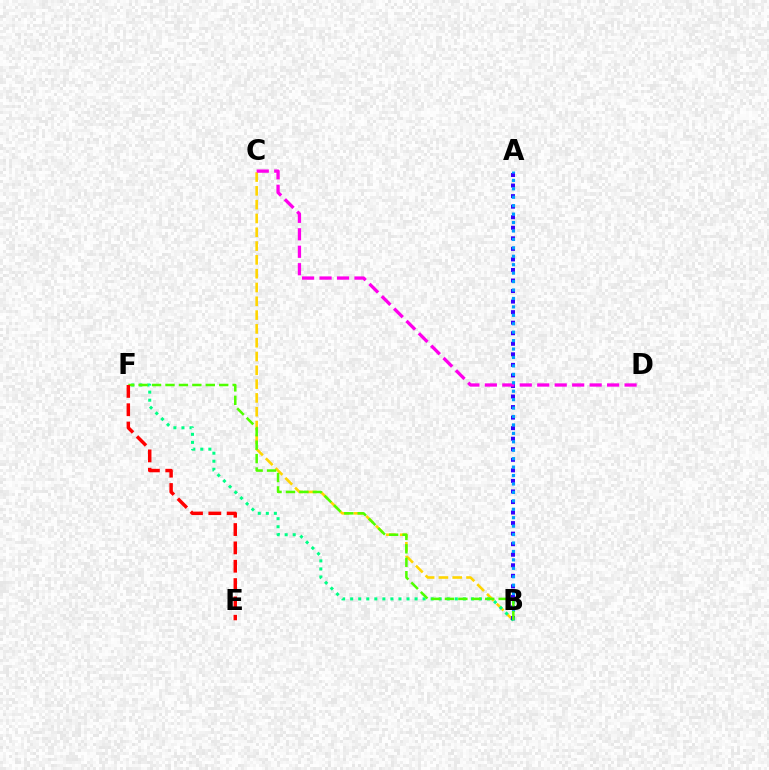{('B', 'C'): [{'color': '#ffd500', 'line_style': 'dashed', 'thickness': 1.88}], ('B', 'F'): [{'color': '#00ff86', 'line_style': 'dotted', 'thickness': 2.19}, {'color': '#4fff00', 'line_style': 'dashed', 'thickness': 1.82}], ('A', 'B'): [{'color': '#3700ff', 'line_style': 'dotted', 'thickness': 2.87}, {'color': '#009eff', 'line_style': 'dotted', 'thickness': 2.29}], ('C', 'D'): [{'color': '#ff00ed', 'line_style': 'dashed', 'thickness': 2.37}], ('E', 'F'): [{'color': '#ff0000', 'line_style': 'dashed', 'thickness': 2.49}]}